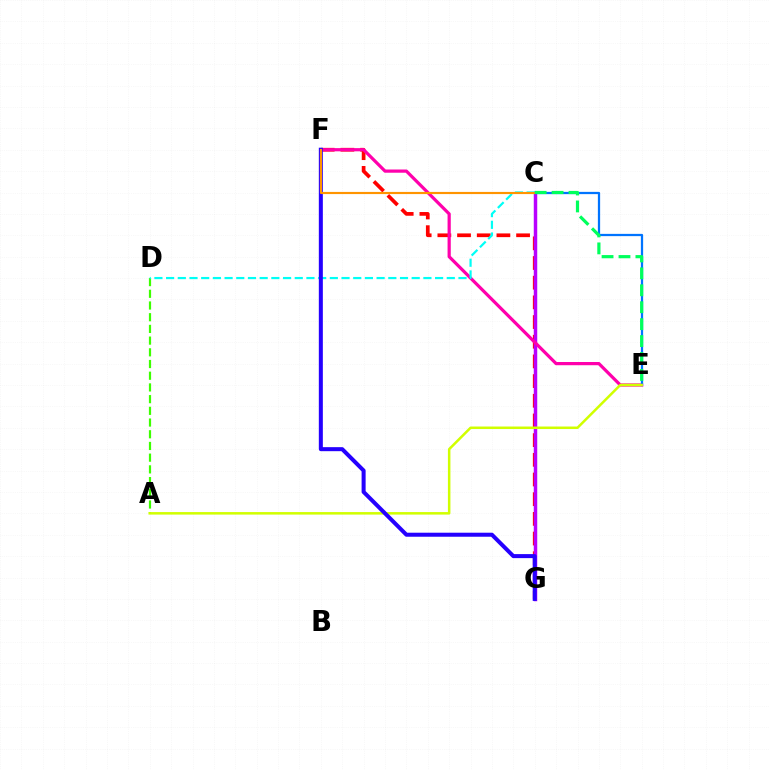{('F', 'G'): [{'color': '#ff0000', 'line_style': 'dashed', 'thickness': 2.67}, {'color': '#2500ff', 'line_style': 'solid', 'thickness': 2.9}], ('A', 'D'): [{'color': '#3dff00', 'line_style': 'dashed', 'thickness': 1.59}], ('C', 'G'): [{'color': '#b900ff', 'line_style': 'solid', 'thickness': 2.5}], ('E', 'F'): [{'color': '#ff00ac', 'line_style': 'solid', 'thickness': 2.31}], ('C', 'D'): [{'color': '#00fff6', 'line_style': 'dashed', 'thickness': 1.59}], ('C', 'E'): [{'color': '#0074ff', 'line_style': 'solid', 'thickness': 1.63}, {'color': '#00ff5c', 'line_style': 'dashed', 'thickness': 2.3}], ('A', 'E'): [{'color': '#d1ff00', 'line_style': 'solid', 'thickness': 1.81}], ('C', 'F'): [{'color': '#ff9400', 'line_style': 'solid', 'thickness': 1.55}]}